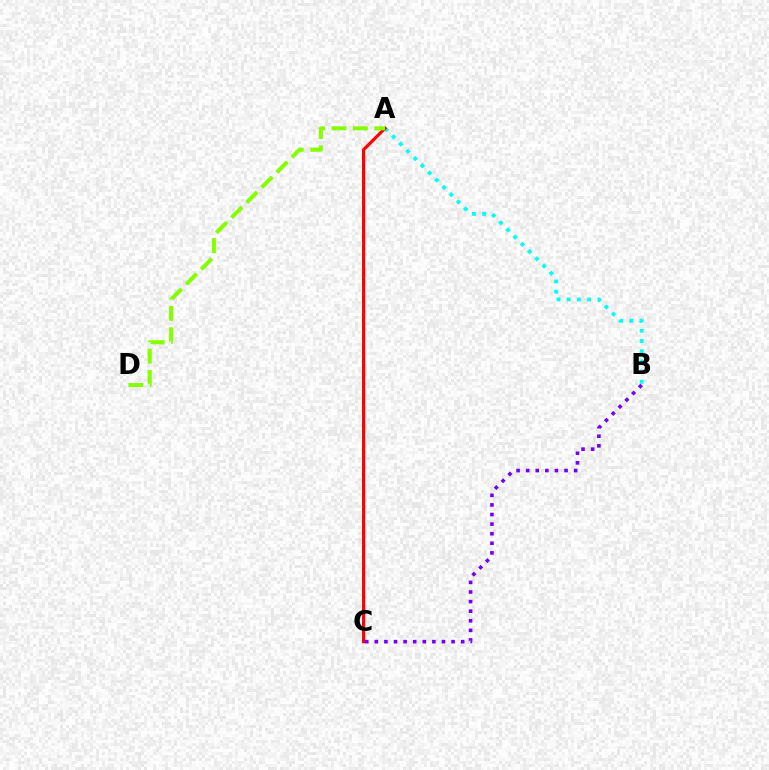{('A', 'B'): [{'color': '#00fff6', 'line_style': 'dotted', 'thickness': 2.77}], ('A', 'C'): [{'color': '#ff0000', 'line_style': 'solid', 'thickness': 2.29}], ('B', 'C'): [{'color': '#7200ff', 'line_style': 'dotted', 'thickness': 2.61}], ('A', 'D'): [{'color': '#84ff00', 'line_style': 'dashed', 'thickness': 2.9}]}